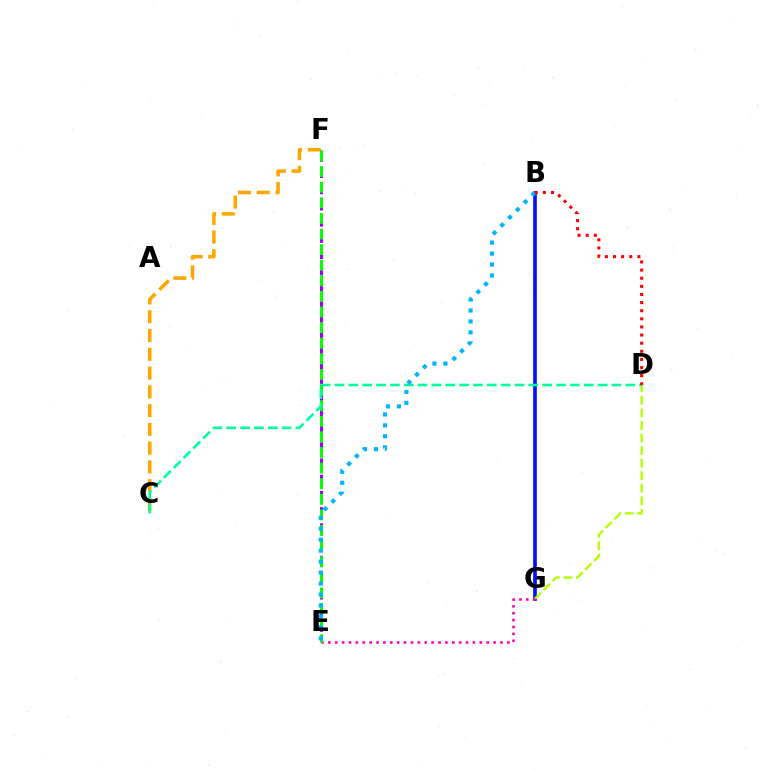{('B', 'G'): [{'color': '#0010ff', 'line_style': 'solid', 'thickness': 2.63}], ('D', 'G'): [{'color': '#b3ff00', 'line_style': 'dashed', 'thickness': 1.7}], ('C', 'F'): [{'color': '#ffa500', 'line_style': 'dashed', 'thickness': 2.55}], ('E', 'F'): [{'color': '#9b00ff', 'line_style': 'dashed', 'thickness': 2.2}, {'color': '#08ff00', 'line_style': 'dashed', 'thickness': 2.12}], ('E', 'G'): [{'color': '#ff00bd', 'line_style': 'dotted', 'thickness': 1.87}], ('C', 'D'): [{'color': '#00ff9d', 'line_style': 'dashed', 'thickness': 1.88}], ('B', 'E'): [{'color': '#00b5ff', 'line_style': 'dotted', 'thickness': 2.98}], ('B', 'D'): [{'color': '#ff0000', 'line_style': 'dotted', 'thickness': 2.21}]}